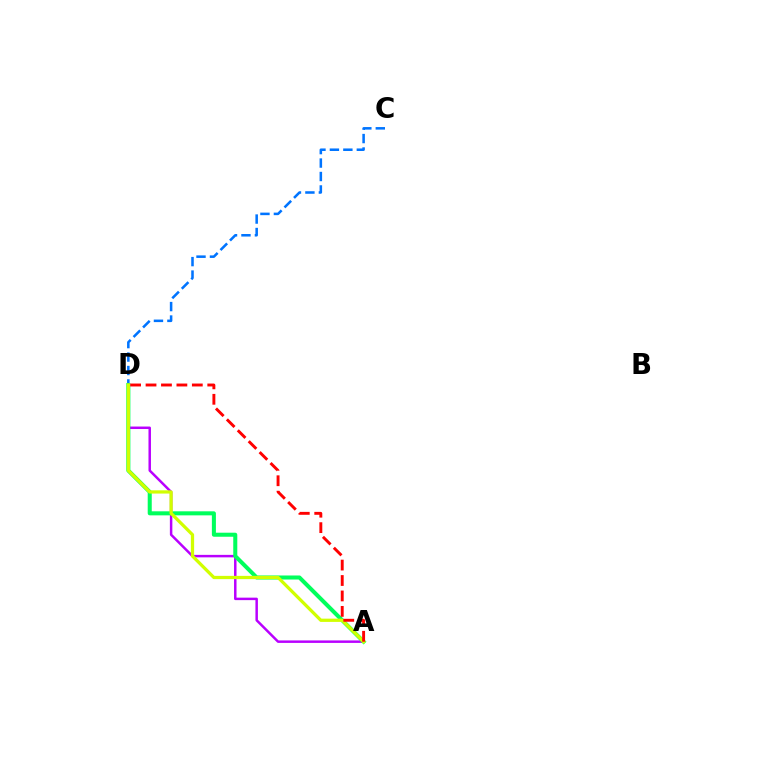{('A', 'D'): [{'color': '#b900ff', 'line_style': 'solid', 'thickness': 1.79}, {'color': '#00ff5c', 'line_style': 'solid', 'thickness': 2.91}, {'color': '#d1ff00', 'line_style': 'solid', 'thickness': 2.34}, {'color': '#ff0000', 'line_style': 'dashed', 'thickness': 2.1}], ('C', 'D'): [{'color': '#0074ff', 'line_style': 'dashed', 'thickness': 1.83}]}